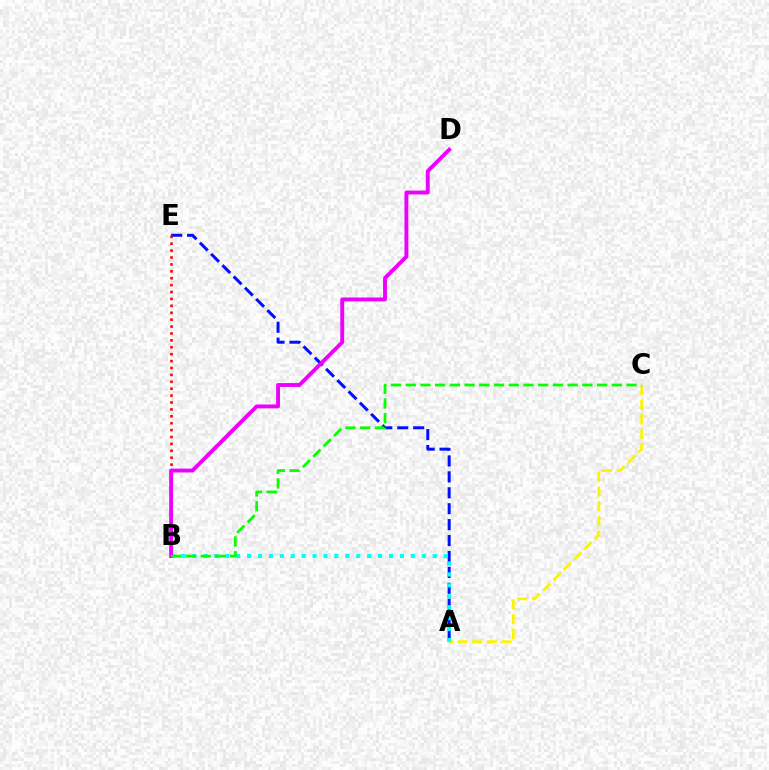{('A', 'C'): [{'color': '#fcf500', 'line_style': 'dashed', 'thickness': 1.99}], ('A', 'E'): [{'color': '#0010ff', 'line_style': 'dashed', 'thickness': 2.16}], ('A', 'B'): [{'color': '#00fff6', 'line_style': 'dotted', 'thickness': 2.97}], ('B', 'E'): [{'color': '#ff0000', 'line_style': 'dotted', 'thickness': 1.88}], ('B', 'D'): [{'color': '#ee00ff', 'line_style': 'solid', 'thickness': 2.79}], ('B', 'C'): [{'color': '#08ff00', 'line_style': 'dashed', 'thickness': 2.0}]}